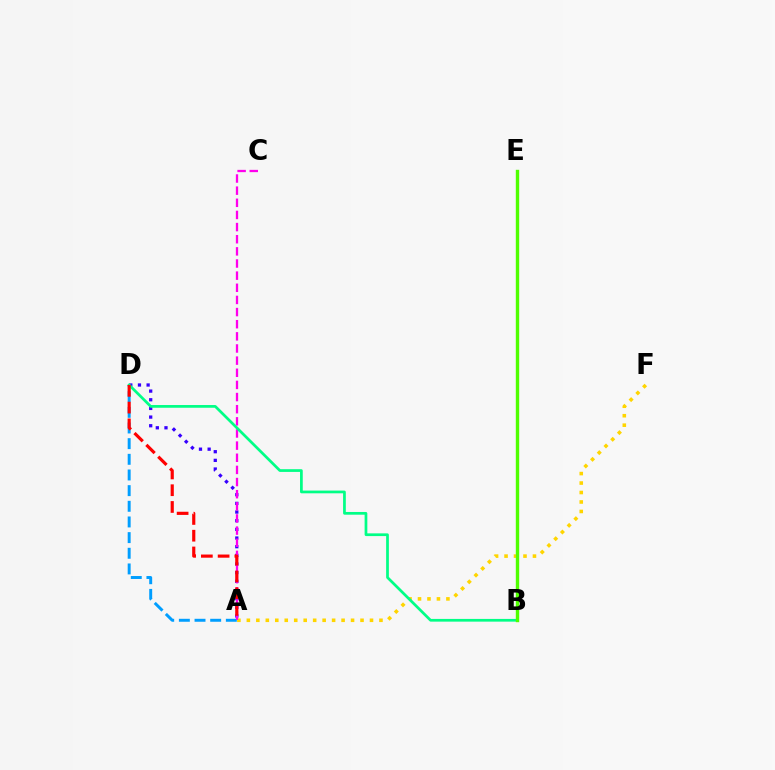{('A', 'F'): [{'color': '#ffd500', 'line_style': 'dotted', 'thickness': 2.57}], ('A', 'D'): [{'color': '#009eff', 'line_style': 'dashed', 'thickness': 2.13}, {'color': '#3700ff', 'line_style': 'dotted', 'thickness': 2.35}, {'color': '#ff0000', 'line_style': 'dashed', 'thickness': 2.28}], ('A', 'C'): [{'color': '#ff00ed', 'line_style': 'dashed', 'thickness': 1.65}], ('B', 'D'): [{'color': '#00ff86', 'line_style': 'solid', 'thickness': 1.96}], ('B', 'E'): [{'color': '#4fff00', 'line_style': 'solid', 'thickness': 2.44}]}